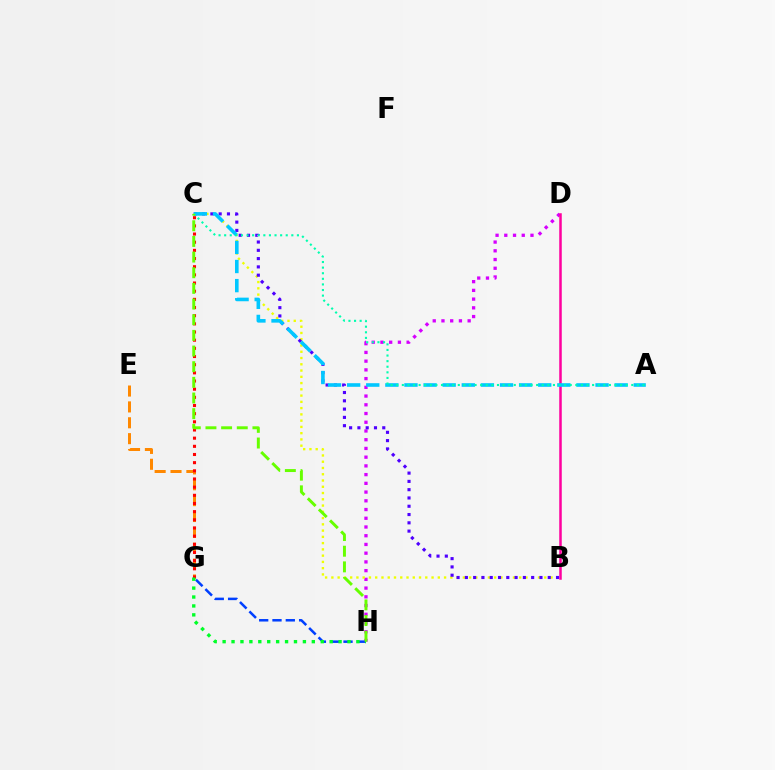{('D', 'H'): [{'color': '#d600ff', 'line_style': 'dotted', 'thickness': 2.37}], ('G', 'H'): [{'color': '#003fff', 'line_style': 'dashed', 'thickness': 1.81}, {'color': '#00ff27', 'line_style': 'dotted', 'thickness': 2.42}], ('B', 'C'): [{'color': '#eeff00', 'line_style': 'dotted', 'thickness': 1.7}, {'color': '#4f00ff', 'line_style': 'dotted', 'thickness': 2.25}], ('B', 'D'): [{'color': '#ff00a0', 'line_style': 'solid', 'thickness': 1.81}], ('A', 'C'): [{'color': '#00c7ff', 'line_style': 'dashed', 'thickness': 2.6}, {'color': '#00ffaf', 'line_style': 'dotted', 'thickness': 1.52}], ('E', 'G'): [{'color': '#ff8800', 'line_style': 'dashed', 'thickness': 2.16}], ('C', 'G'): [{'color': '#ff0000', 'line_style': 'dotted', 'thickness': 2.22}], ('C', 'H'): [{'color': '#66ff00', 'line_style': 'dashed', 'thickness': 2.13}]}